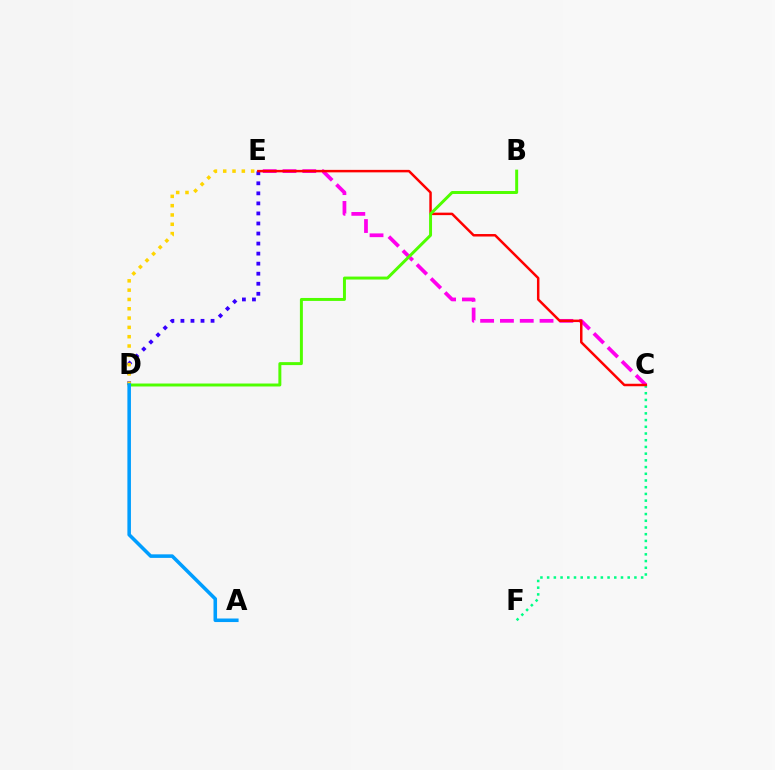{('C', 'E'): [{'color': '#ff00ed', 'line_style': 'dashed', 'thickness': 2.69}, {'color': '#ff0000', 'line_style': 'solid', 'thickness': 1.79}], ('C', 'F'): [{'color': '#00ff86', 'line_style': 'dotted', 'thickness': 1.82}], ('D', 'E'): [{'color': '#3700ff', 'line_style': 'dotted', 'thickness': 2.73}, {'color': '#ffd500', 'line_style': 'dotted', 'thickness': 2.53}], ('B', 'D'): [{'color': '#4fff00', 'line_style': 'solid', 'thickness': 2.13}], ('A', 'D'): [{'color': '#009eff', 'line_style': 'solid', 'thickness': 2.56}]}